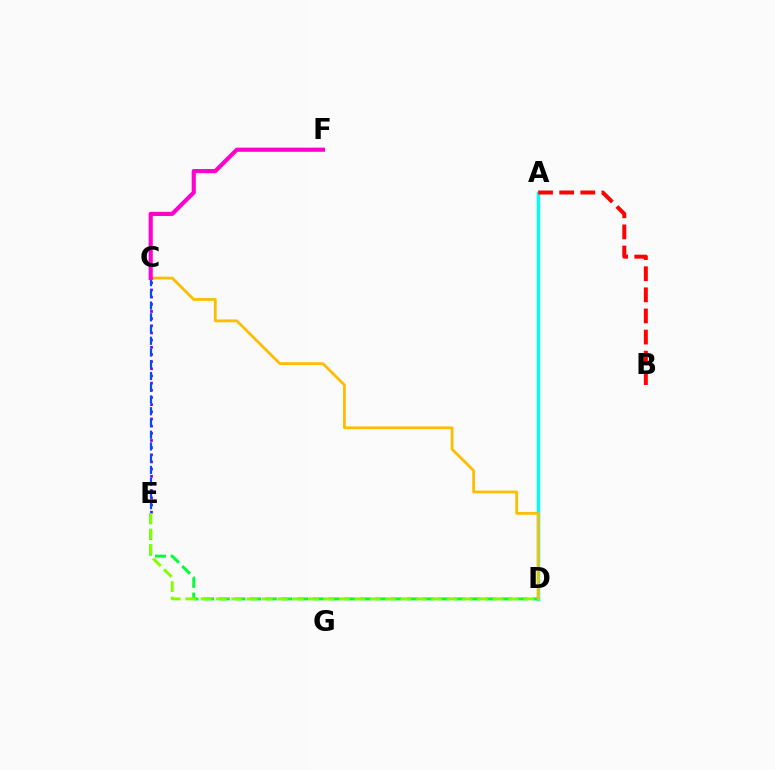{('A', 'D'): [{'color': '#00fff6', 'line_style': 'solid', 'thickness': 2.47}], ('D', 'E'): [{'color': '#00ff39', 'line_style': 'dashed', 'thickness': 2.13}, {'color': '#84ff00', 'line_style': 'dashed', 'thickness': 2.09}], ('C', 'D'): [{'color': '#ffbd00', 'line_style': 'solid', 'thickness': 2.01}], ('C', 'E'): [{'color': '#7200ff', 'line_style': 'dotted', 'thickness': 1.95}, {'color': '#004bff', 'line_style': 'dashed', 'thickness': 1.59}], ('A', 'B'): [{'color': '#ff0000', 'line_style': 'dashed', 'thickness': 2.87}], ('C', 'F'): [{'color': '#ff00cf', 'line_style': 'solid', 'thickness': 2.98}]}